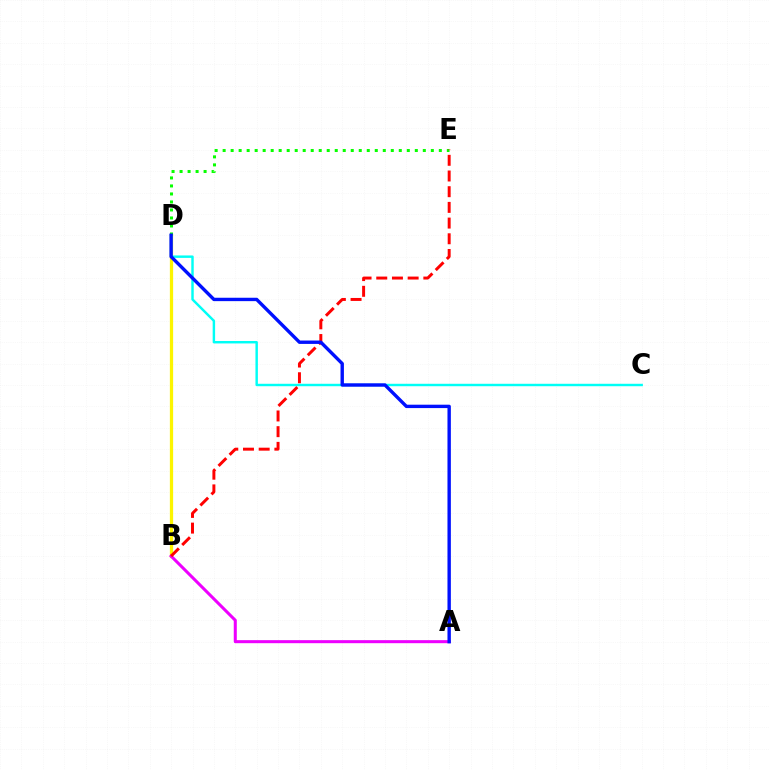{('B', 'D'): [{'color': '#fcf500', 'line_style': 'solid', 'thickness': 2.34}], ('C', 'D'): [{'color': '#00fff6', 'line_style': 'solid', 'thickness': 1.76}], ('A', 'B'): [{'color': '#ee00ff', 'line_style': 'solid', 'thickness': 2.19}], ('D', 'E'): [{'color': '#08ff00', 'line_style': 'dotted', 'thickness': 2.18}], ('B', 'E'): [{'color': '#ff0000', 'line_style': 'dashed', 'thickness': 2.13}], ('A', 'D'): [{'color': '#0010ff', 'line_style': 'solid', 'thickness': 2.44}]}